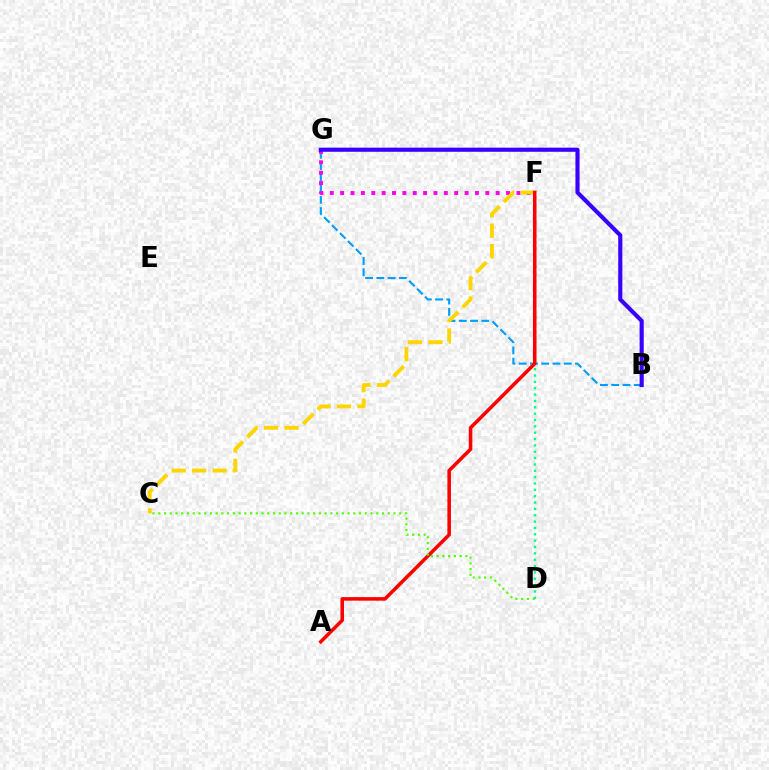{('B', 'G'): [{'color': '#009eff', 'line_style': 'dashed', 'thickness': 1.53}, {'color': '#3700ff', 'line_style': 'solid', 'thickness': 2.97}], ('F', 'G'): [{'color': '#ff00ed', 'line_style': 'dotted', 'thickness': 2.82}], ('D', 'F'): [{'color': '#00ff86', 'line_style': 'dotted', 'thickness': 1.73}], ('C', 'F'): [{'color': '#ffd500', 'line_style': 'dashed', 'thickness': 2.78}], ('A', 'F'): [{'color': '#ff0000', 'line_style': 'solid', 'thickness': 2.55}], ('C', 'D'): [{'color': '#4fff00', 'line_style': 'dotted', 'thickness': 1.56}]}